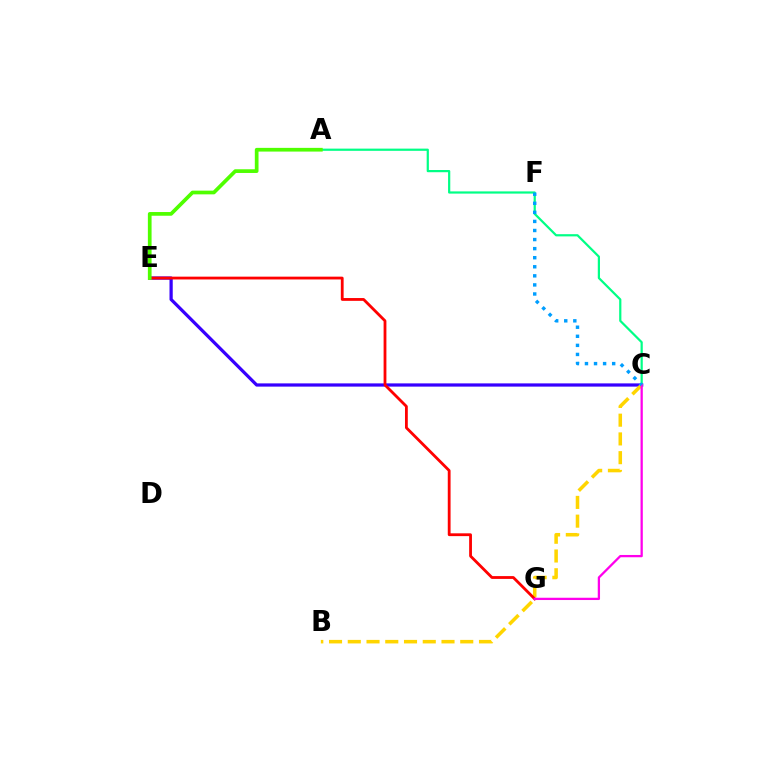{('C', 'E'): [{'color': '#3700ff', 'line_style': 'solid', 'thickness': 2.33}], ('B', 'C'): [{'color': '#ffd500', 'line_style': 'dashed', 'thickness': 2.55}], ('E', 'G'): [{'color': '#ff0000', 'line_style': 'solid', 'thickness': 2.02}], ('A', 'C'): [{'color': '#00ff86', 'line_style': 'solid', 'thickness': 1.59}], ('C', 'G'): [{'color': '#ff00ed', 'line_style': 'solid', 'thickness': 1.64}], ('C', 'F'): [{'color': '#009eff', 'line_style': 'dotted', 'thickness': 2.46}], ('A', 'E'): [{'color': '#4fff00', 'line_style': 'solid', 'thickness': 2.67}]}